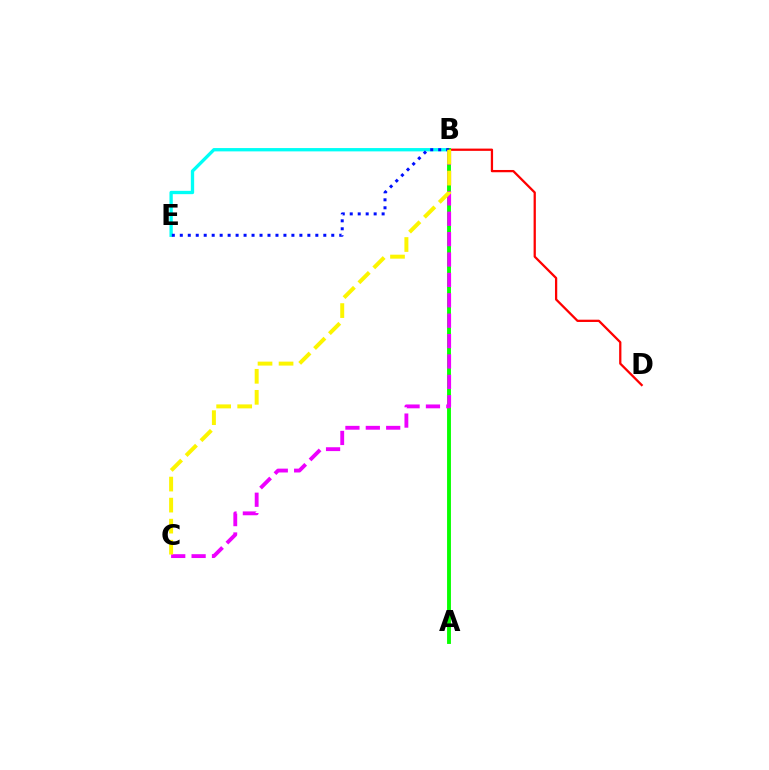{('B', 'D'): [{'color': '#ff0000', 'line_style': 'solid', 'thickness': 1.63}], ('B', 'E'): [{'color': '#00fff6', 'line_style': 'solid', 'thickness': 2.39}, {'color': '#0010ff', 'line_style': 'dotted', 'thickness': 2.17}], ('A', 'B'): [{'color': '#08ff00', 'line_style': 'solid', 'thickness': 2.79}], ('B', 'C'): [{'color': '#ee00ff', 'line_style': 'dashed', 'thickness': 2.77}, {'color': '#fcf500', 'line_style': 'dashed', 'thickness': 2.86}]}